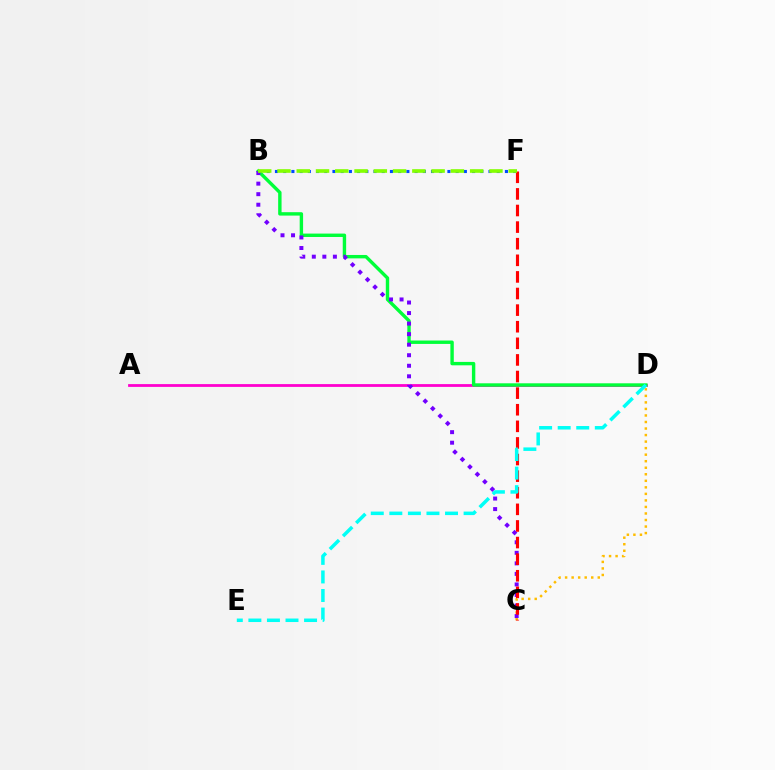{('A', 'D'): [{'color': '#ff00cf', 'line_style': 'solid', 'thickness': 2.01}], ('B', 'D'): [{'color': '#00ff39', 'line_style': 'solid', 'thickness': 2.45}], ('B', 'F'): [{'color': '#004bff', 'line_style': 'dotted', 'thickness': 2.23}, {'color': '#84ff00', 'line_style': 'dashed', 'thickness': 2.62}], ('C', 'D'): [{'color': '#ffbd00', 'line_style': 'dotted', 'thickness': 1.78}], ('B', 'C'): [{'color': '#7200ff', 'line_style': 'dotted', 'thickness': 2.86}], ('C', 'F'): [{'color': '#ff0000', 'line_style': 'dashed', 'thickness': 2.26}], ('D', 'E'): [{'color': '#00fff6', 'line_style': 'dashed', 'thickness': 2.52}]}